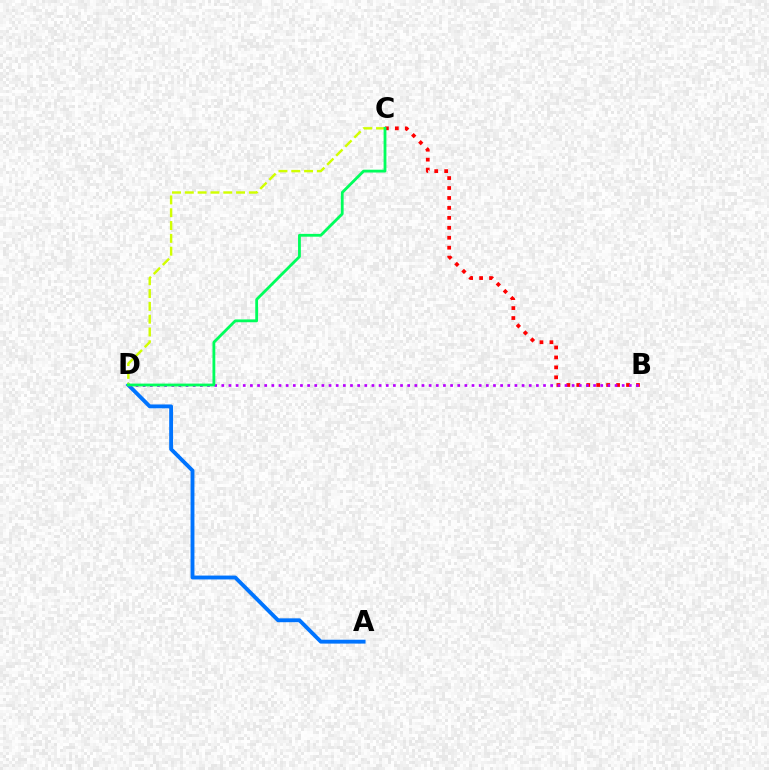{('A', 'D'): [{'color': '#0074ff', 'line_style': 'solid', 'thickness': 2.78}], ('B', 'C'): [{'color': '#ff0000', 'line_style': 'dotted', 'thickness': 2.7}], ('C', 'D'): [{'color': '#d1ff00', 'line_style': 'dashed', 'thickness': 1.74}, {'color': '#00ff5c', 'line_style': 'solid', 'thickness': 2.03}], ('B', 'D'): [{'color': '#b900ff', 'line_style': 'dotted', 'thickness': 1.94}]}